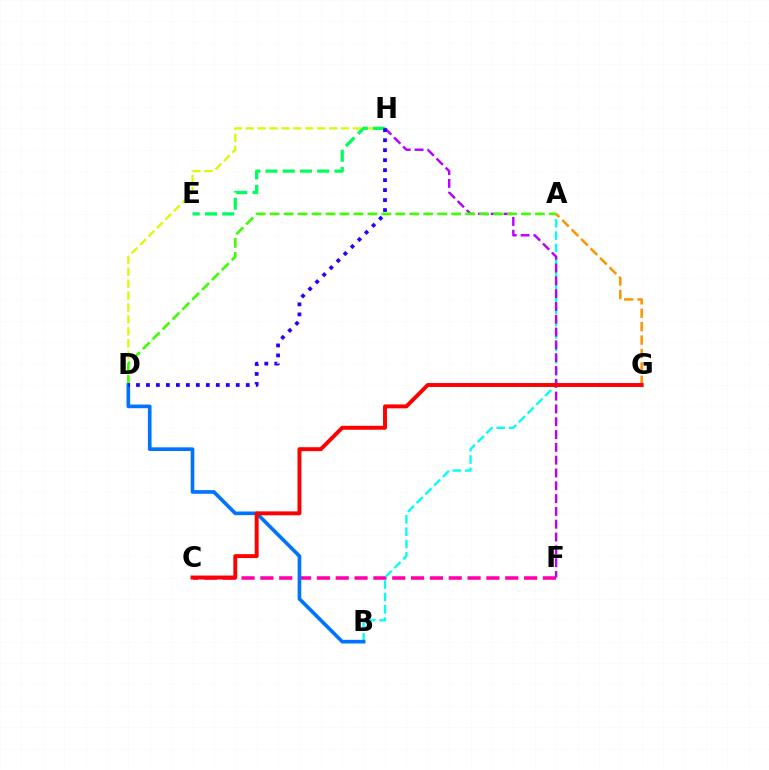{('C', 'F'): [{'color': '#ff00ac', 'line_style': 'dashed', 'thickness': 2.56}], ('A', 'B'): [{'color': '#00fff6', 'line_style': 'dashed', 'thickness': 1.68}], ('D', 'H'): [{'color': '#d1ff00', 'line_style': 'dashed', 'thickness': 1.62}, {'color': '#2500ff', 'line_style': 'dotted', 'thickness': 2.71}], ('F', 'H'): [{'color': '#b900ff', 'line_style': 'dashed', 'thickness': 1.74}], ('A', 'G'): [{'color': '#ff9400', 'line_style': 'dashed', 'thickness': 1.82}], ('A', 'D'): [{'color': '#3dff00', 'line_style': 'dashed', 'thickness': 1.9}], ('B', 'D'): [{'color': '#0074ff', 'line_style': 'solid', 'thickness': 2.63}], ('E', 'H'): [{'color': '#00ff5c', 'line_style': 'dashed', 'thickness': 2.34}], ('C', 'G'): [{'color': '#ff0000', 'line_style': 'solid', 'thickness': 2.83}]}